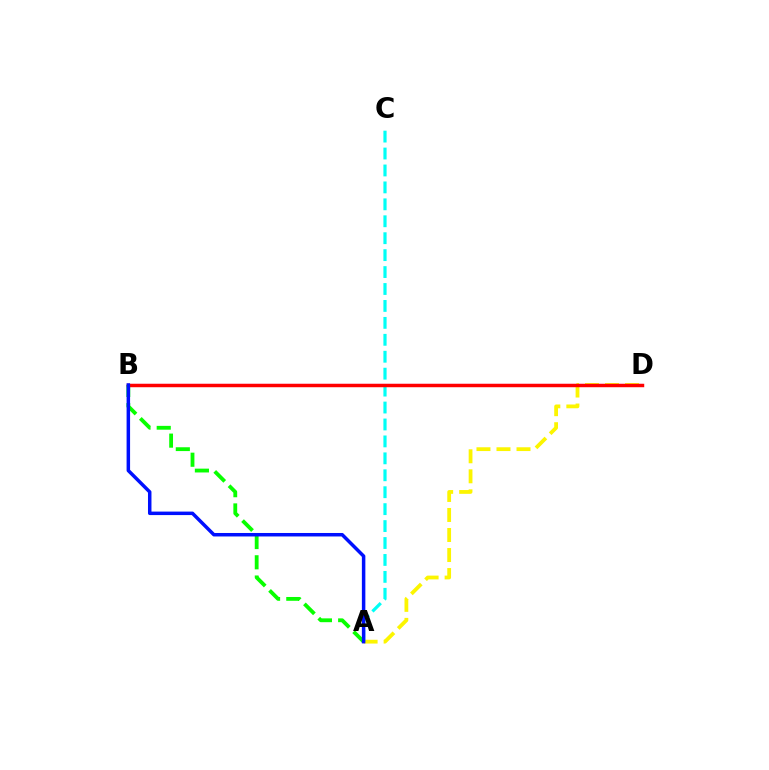{('B', 'D'): [{'color': '#ee00ff', 'line_style': 'solid', 'thickness': 1.52}, {'color': '#ff0000', 'line_style': 'solid', 'thickness': 2.49}], ('A', 'B'): [{'color': '#08ff00', 'line_style': 'dashed', 'thickness': 2.75}, {'color': '#0010ff', 'line_style': 'solid', 'thickness': 2.51}], ('A', 'D'): [{'color': '#fcf500', 'line_style': 'dashed', 'thickness': 2.72}], ('A', 'C'): [{'color': '#00fff6', 'line_style': 'dashed', 'thickness': 2.3}]}